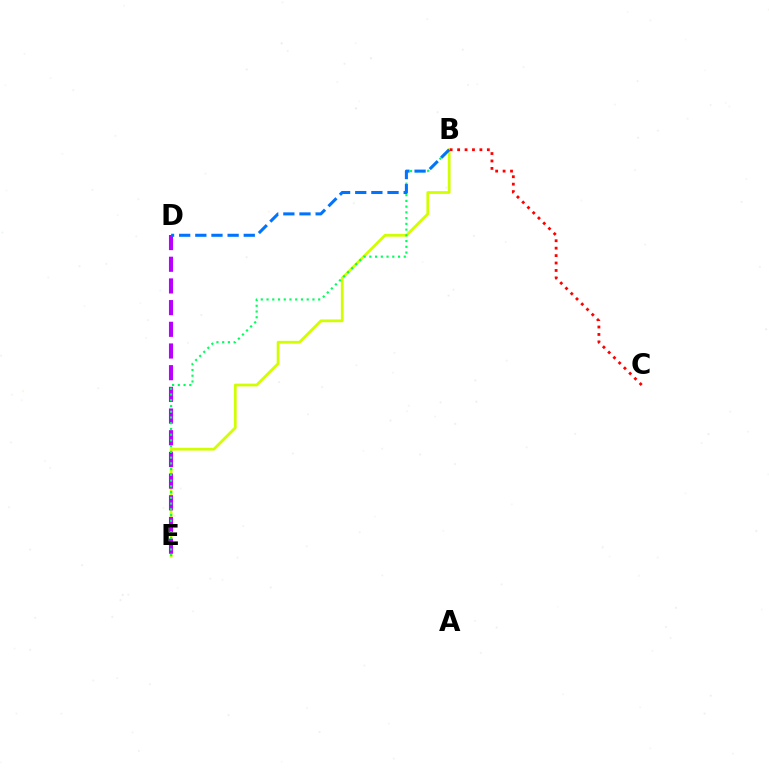{('B', 'E'): [{'color': '#d1ff00', 'line_style': 'solid', 'thickness': 1.99}, {'color': '#00ff5c', 'line_style': 'dotted', 'thickness': 1.56}], ('D', 'E'): [{'color': '#b900ff', 'line_style': 'dashed', 'thickness': 2.95}], ('B', 'C'): [{'color': '#ff0000', 'line_style': 'dotted', 'thickness': 2.02}], ('B', 'D'): [{'color': '#0074ff', 'line_style': 'dashed', 'thickness': 2.19}]}